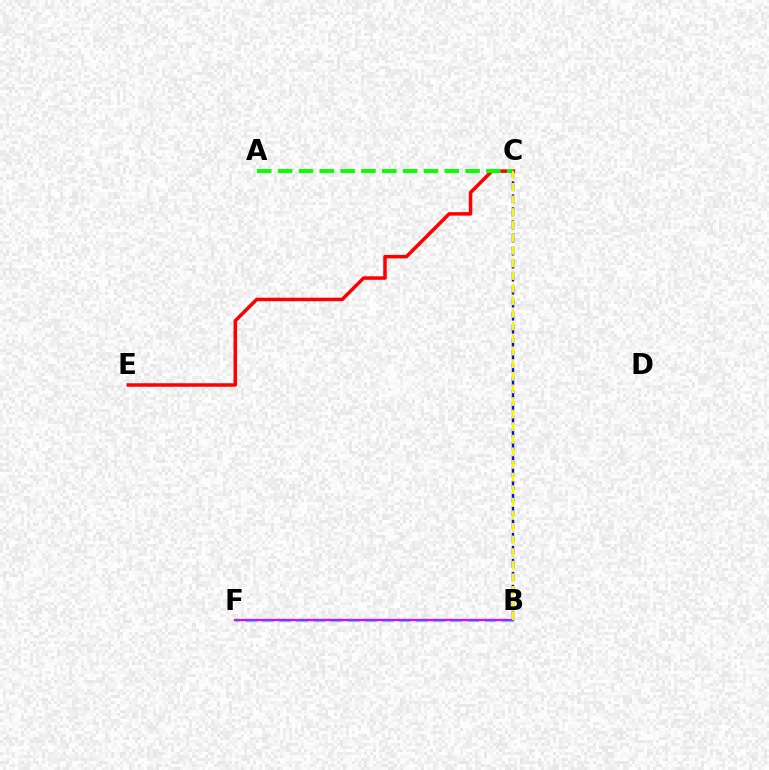{('C', 'E'): [{'color': '#ff0000', 'line_style': 'solid', 'thickness': 2.53}], ('B', 'F'): [{'color': '#00fff6', 'line_style': 'dashed', 'thickness': 2.32}, {'color': '#ee00ff', 'line_style': 'solid', 'thickness': 1.61}], ('A', 'C'): [{'color': '#08ff00', 'line_style': 'dashed', 'thickness': 2.83}], ('B', 'C'): [{'color': '#0010ff', 'line_style': 'dashed', 'thickness': 1.77}, {'color': '#fcf500', 'line_style': 'dashed', 'thickness': 1.71}]}